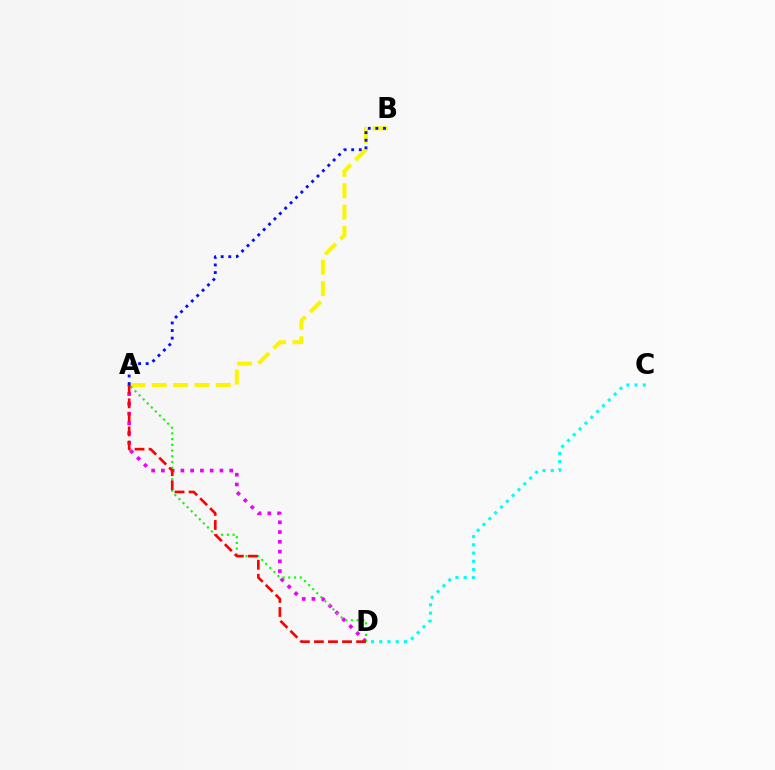{('A', 'B'): [{'color': '#fcf500', 'line_style': 'dashed', 'thickness': 2.9}, {'color': '#0010ff', 'line_style': 'dotted', 'thickness': 2.06}], ('A', 'D'): [{'color': '#ee00ff', 'line_style': 'dotted', 'thickness': 2.65}, {'color': '#08ff00', 'line_style': 'dotted', 'thickness': 1.56}, {'color': '#ff0000', 'line_style': 'dashed', 'thickness': 1.91}], ('C', 'D'): [{'color': '#00fff6', 'line_style': 'dotted', 'thickness': 2.24}]}